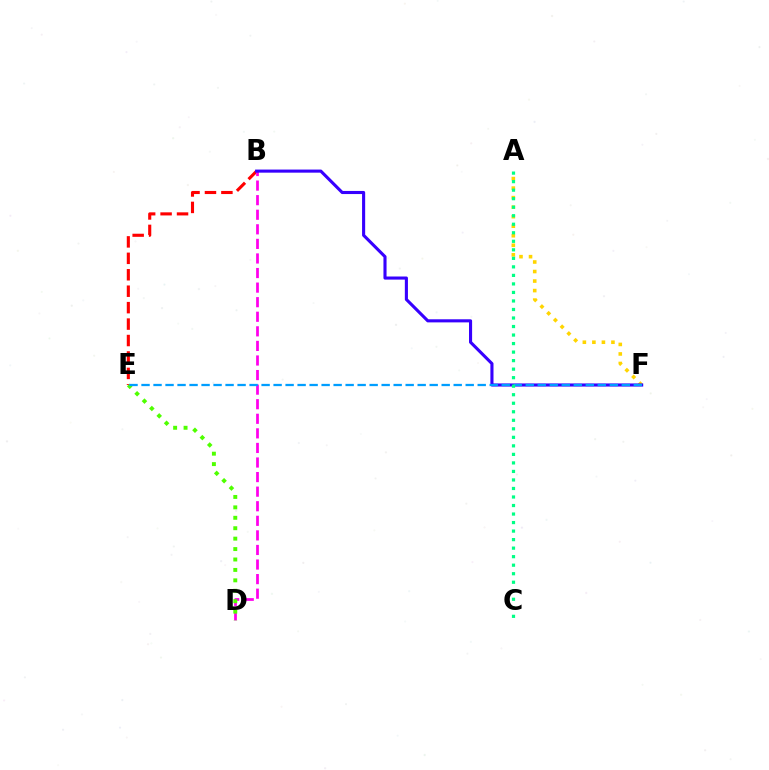{('A', 'F'): [{'color': '#ffd500', 'line_style': 'dotted', 'thickness': 2.59}], ('B', 'E'): [{'color': '#ff0000', 'line_style': 'dashed', 'thickness': 2.23}], ('B', 'D'): [{'color': '#ff00ed', 'line_style': 'dashed', 'thickness': 1.98}], ('D', 'E'): [{'color': '#4fff00', 'line_style': 'dotted', 'thickness': 2.83}], ('B', 'F'): [{'color': '#3700ff', 'line_style': 'solid', 'thickness': 2.23}], ('E', 'F'): [{'color': '#009eff', 'line_style': 'dashed', 'thickness': 1.63}], ('A', 'C'): [{'color': '#00ff86', 'line_style': 'dotted', 'thickness': 2.32}]}